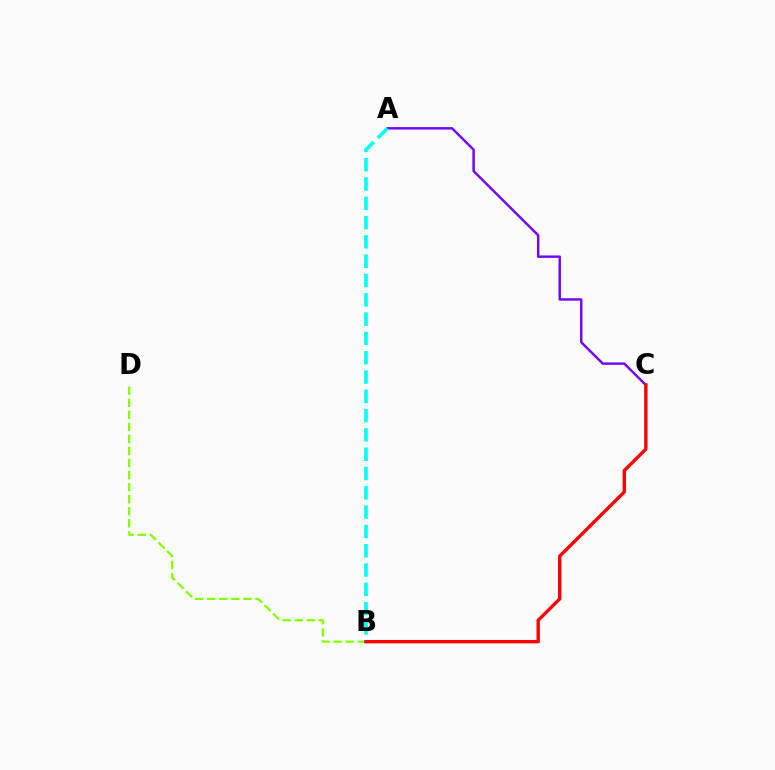{('A', 'C'): [{'color': '#7200ff', 'line_style': 'solid', 'thickness': 1.75}], ('A', 'B'): [{'color': '#00fff6', 'line_style': 'dashed', 'thickness': 2.62}], ('B', 'D'): [{'color': '#84ff00', 'line_style': 'dashed', 'thickness': 1.64}], ('B', 'C'): [{'color': '#ff0000', 'line_style': 'solid', 'thickness': 2.43}]}